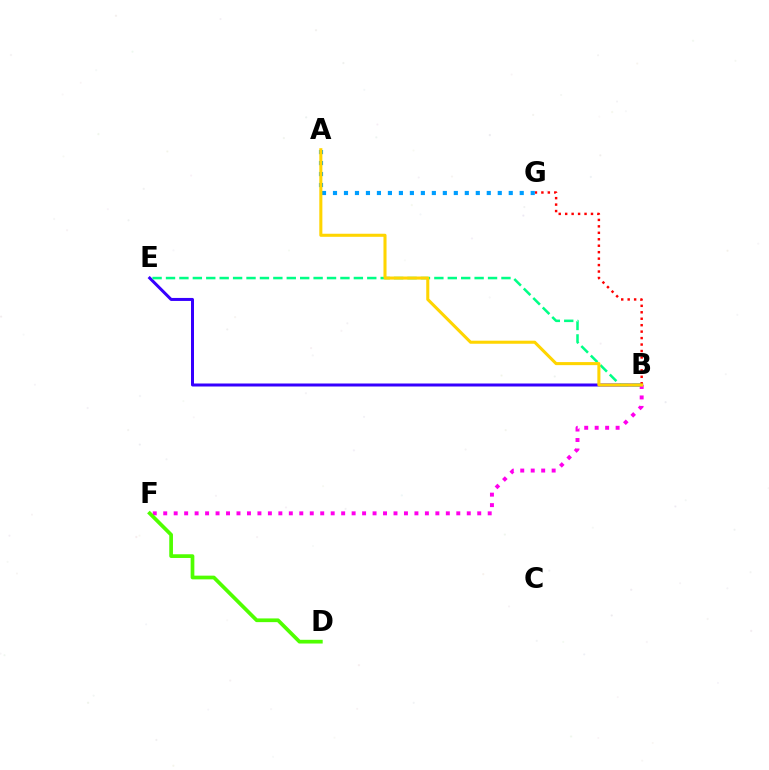{('B', 'E'): [{'color': '#3700ff', 'line_style': 'solid', 'thickness': 2.16}, {'color': '#00ff86', 'line_style': 'dashed', 'thickness': 1.82}], ('B', 'F'): [{'color': '#ff00ed', 'line_style': 'dotted', 'thickness': 2.84}], ('D', 'F'): [{'color': '#4fff00', 'line_style': 'solid', 'thickness': 2.67}], ('B', 'G'): [{'color': '#ff0000', 'line_style': 'dotted', 'thickness': 1.75}], ('A', 'G'): [{'color': '#009eff', 'line_style': 'dotted', 'thickness': 2.98}], ('A', 'B'): [{'color': '#ffd500', 'line_style': 'solid', 'thickness': 2.2}]}